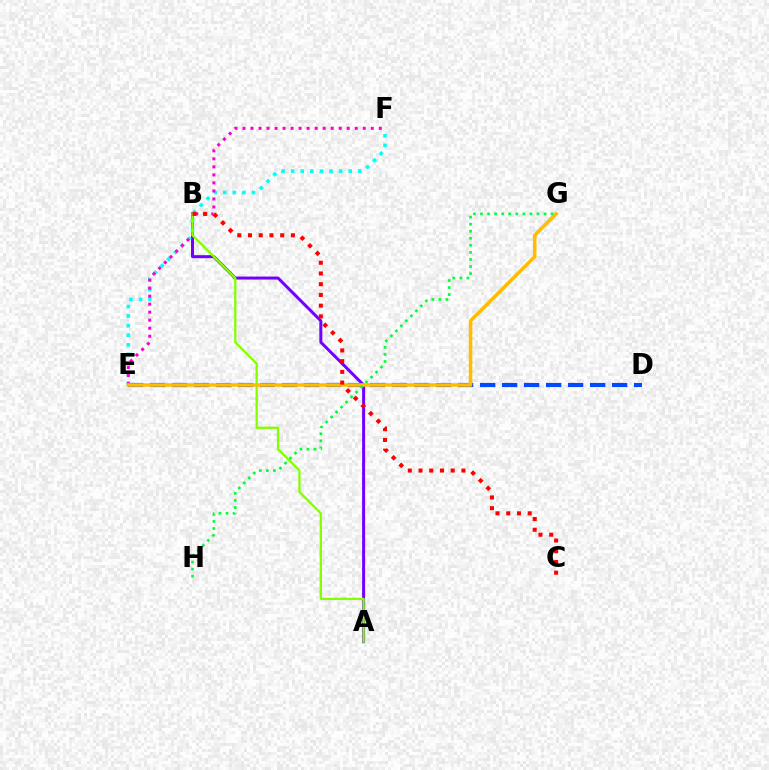{('A', 'B'): [{'color': '#7200ff', 'line_style': 'solid', 'thickness': 2.16}, {'color': '#84ff00', 'line_style': 'solid', 'thickness': 1.65}], ('E', 'F'): [{'color': '#00fff6', 'line_style': 'dotted', 'thickness': 2.61}, {'color': '#ff00cf', 'line_style': 'dotted', 'thickness': 2.18}], ('D', 'E'): [{'color': '#004bff', 'line_style': 'dashed', 'thickness': 2.99}], ('E', 'G'): [{'color': '#ffbd00', 'line_style': 'solid', 'thickness': 2.55}], ('B', 'C'): [{'color': '#ff0000', 'line_style': 'dotted', 'thickness': 2.91}], ('G', 'H'): [{'color': '#00ff39', 'line_style': 'dotted', 'thickness': 1.92}]}